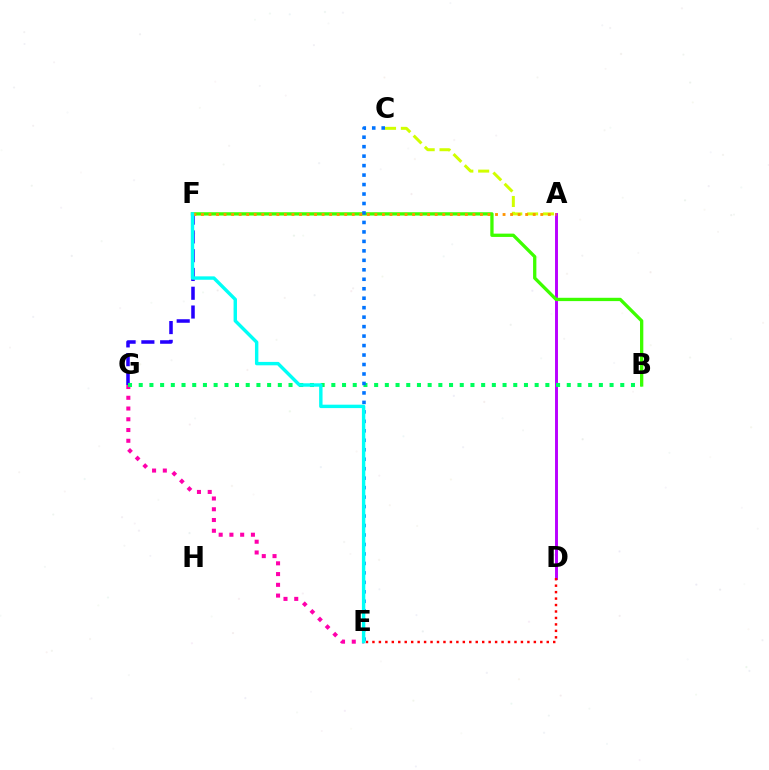{('A', 'D'): [{'color': '#b900ff', 'line_style': 'solid', 'thickness': 2.11}], ('B', 'F'): [{'color': '#3dff00', 'line_style': 'solid', 'thickness': 2.38}], ('E', 'G'): [{'color': '#ff00ac', 'line_style': 'dotted', 'thickness': 2.92}], ('F', 'G'): [{'color': '#2500ff', 'line_style': 'dashed', 'thickness': 2.55}], ('A', 'C'): [{'color': '#d1ff00', 'line_style': 'dashed', 'thickness': 2.15}], ('D', 'E'): [{'color': '#ff0000', 'line_style': 'dotted', 'thickness': 1.75}], ('B', 'G'): [{'color': '#00ff5c', 'line_style': 'dotted', 'thickness': 2.91}], ('C', 'E'): [{'color': '#0074ff', 'line_style': 'dotted', 'thickness': 2.57}], ('A', 'F'): [{'color': '#ff9400', 'line_style': 'dotted', 'thickness': 2.05}], ('E', 'F'): [{'color': '#00fff6', 'line_style': 'solid', 'thickness': 2.46}]}